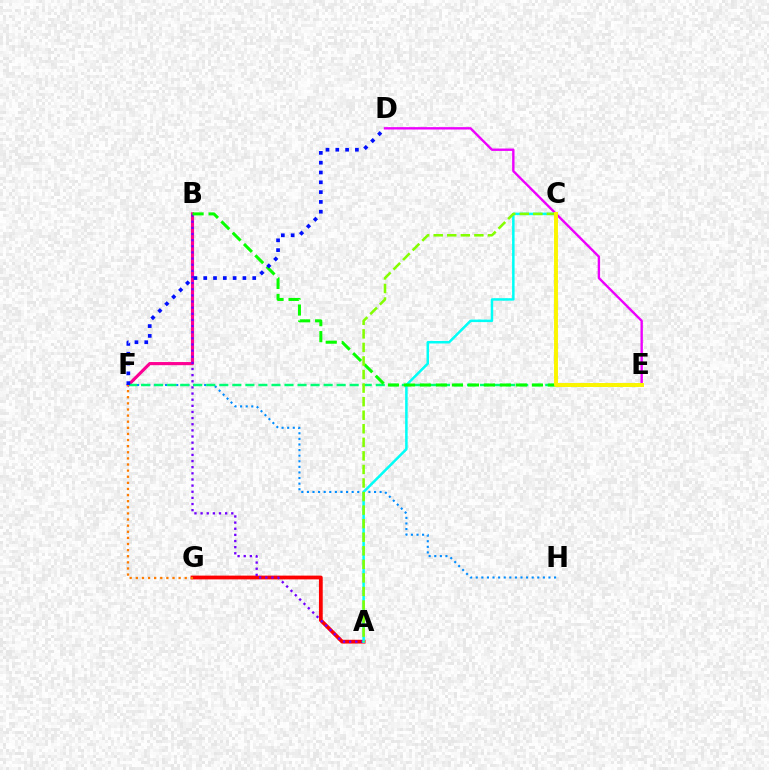{('A', 'G'): [{'color': '#ff0000', 'line_style': 'solid', 'thickness': 2.72}], ('F', 'H'): [{'color': '#008cff', 'line_style': 'dotted', 'thickness': 1.52}], ('D', 'E'): [{'color': '#ee00ff', 'line_style': 'solid', 'thickness': 1.72}], ('B', 'F'): [{'color': '#ff0094', 'line_style': 'solid', 'thickness': 2.26}], ('A', 'B'): [{'color': '#7200ff', 'line_style': 'dotted', 'thickness': 1.67}], ('E', 'F'): [{'color': '#00ff74', 'line_style': 'dashed', 'thickness': 1.77}], ('A', 'C'): [{'color': '#00fff6', 'line_style': 'solid', 'thickness': 1.81}, {'color': '#84ff00', 'line_style': 'dashed', 'thickness': 1.84}], ('B', 'E'): [{'color': '#08ff00', 'line_style': 'dashed', 'thickness': 2.17}], ('F', 'G'): [{'color': '#ff7c00', 'line_style': 'dotted', 'thickness': 1.66}], ('C', 'E'): [{'color': '#fcf500', 'line_style': 'solid', 'thickness': 2.83}], ('D', 'F'): [{'color': '#0010ff', 'line_style': 'dotted', 'thickness': 2.66}]}